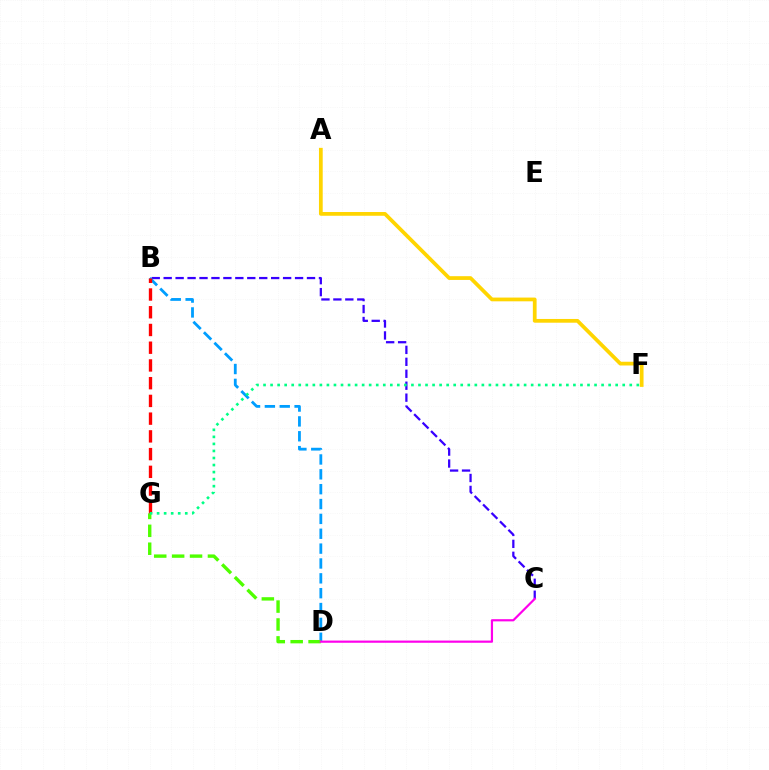{('A', 'F'): [{'color': '#ffd500', 'line_style': 'solid', 'thickness': 2.7}], ('B', 'C'): [{'color': '#3700ff', 'line_style': 'dashed', 'thickness': 1.62}], ('B', 'D'): [{'color': '#009eff', 'line_style': 'dashed', 'thickness': 2.02}], ('D', 'G'): [{'color': '#4fff00', 'line_style': 'dashed', 'thickness': 2.43}], ('C', 'D'): [{'color': '#ff00ed', 'line_style': 'solid', 'thickness': 1.58}], ('B', 'G'): [{'color': '#ff0000', 'line_style': 'dashed', 'thickness': 2.41}], ('F', 'G'): [{'color': '#00ff86', 'line_style': 'dotted', 'thickness': 1.91}]}